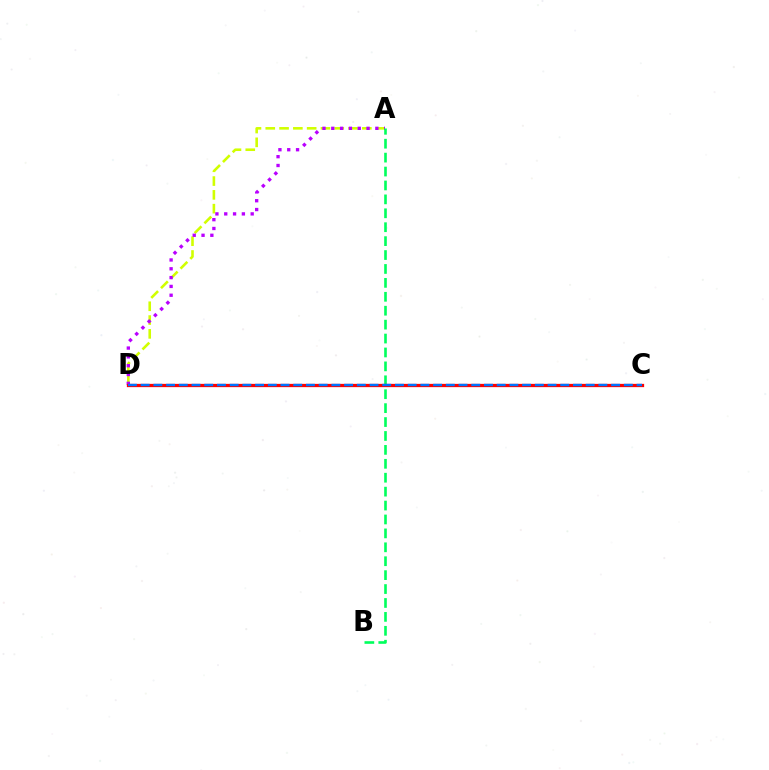{('A', 'D'): [{'color': '#d1ff00', 'line_style': 'dashed', 'thickness': 1.87}, {'color': '#b900ff', 'line_style': 'dotted', 'thickness': 2.4}], ('A', 'B'): [{'color': '#00ff5c', 'line_style': 'dashed', 'thickness': 1.89}], ('C', 'D'): [{'color': '#ff0000', 'line_style': 'solid', 'thickness': 2.35}, {'color': '#0074ff', 'line_style': 'dashed', 'thickness': 1.73}]}